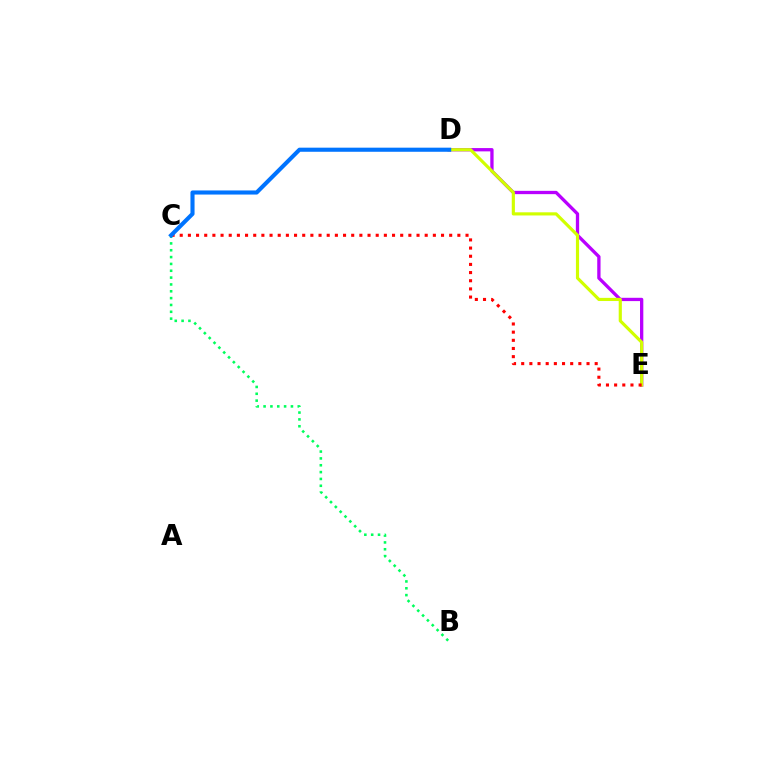{('D', 'E'): [{'color': '#b900ff', 'line_style': 'solid', 'thickness': 2.37}, {'color': '#d1ff00', 'line_style': 'solid', 'thickness': 2.27}], ('B', 'C'): [{'color': '#00ff5c', 'line_style': 'dotted', 'thickness': 1.86}], ('C', 'E'): [{'color': '#ff0000', 'line_style': 'dotted', 'thickness': 2.22}], ('C', 'D'): [{'color': '#0074ff', 'line_style': 'solid', 'thickness': 2.95}]}